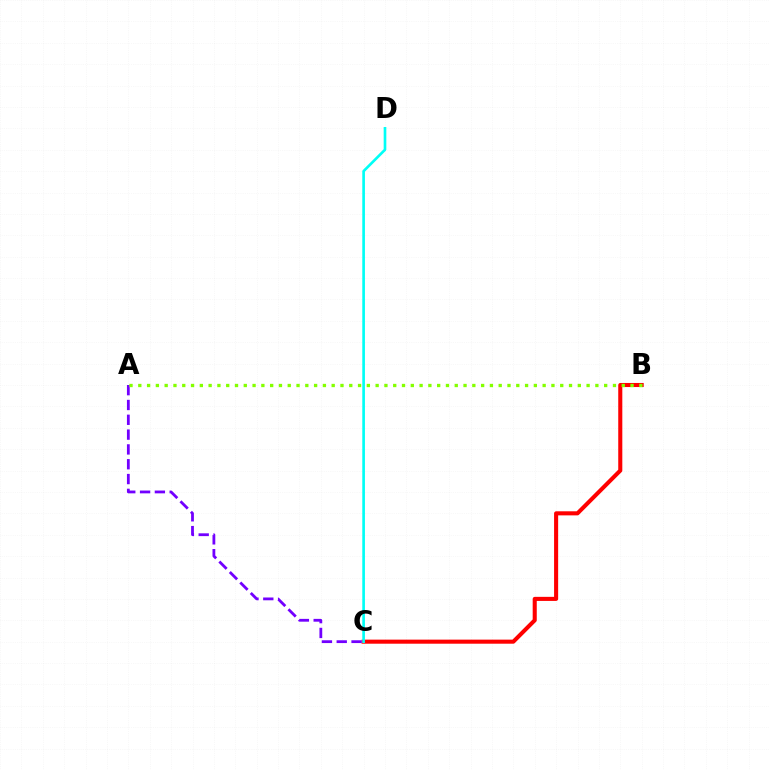{('B', 'C'): [{'color': '#ff0000', 'line_style': 'solid', 'thickness': 2.93}], ('C', 'D'): [{'color': '#00fff6', 'line_style': 'solid', 'thickness': 1.91}], ('A', 'C'): [{'color': '#7200ff', 'line_style': 'dashed', 'thickness': 2.01}], ('A', 'B'): [{'color': '#84ff00', 'line_style': 'dotted', 'thickness': 2.39}]}